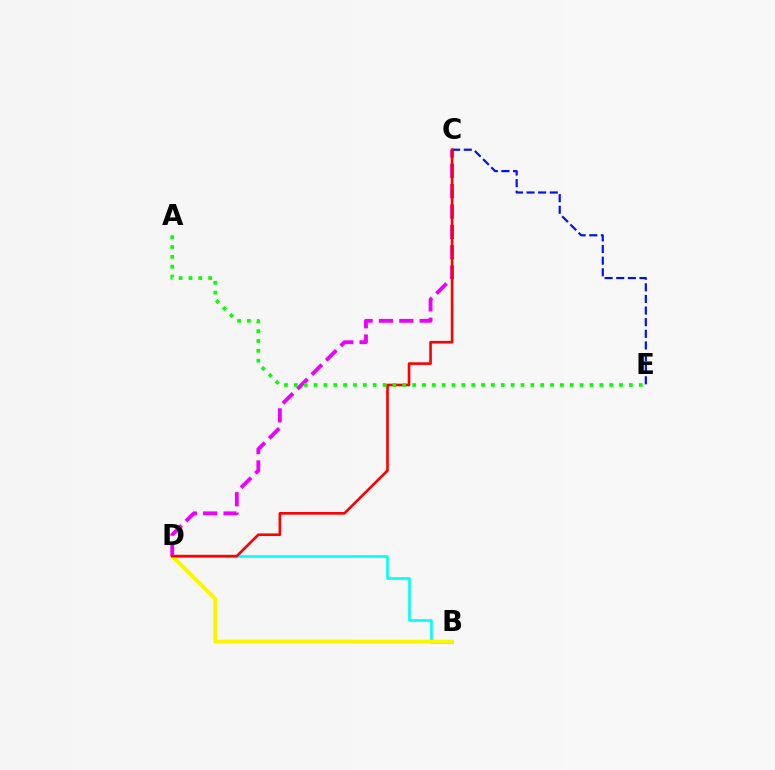{('B', 'D'): [{'color': '#00fff6', 'line_style': 'solid', 'thickness': 1.88}, {'color': '#fcf500', 'line_style': 'solid', 'thickness': 2.82}], ('C', 'D'): [{'color': '#ee00ff', 'line_style': 'dashed', 'thickness': 2.77}, {'color': '#ff0000', 'line_style': 'solid', 'thickness': 1.9}], ('C', 'E'): [{'color': '#0010ff', 'line_style': 'dashed', 'thickness': 1.58}], ('A', 'E'): [{'color': '#08ff00', 'line_style': 'dotted', 'thickness': 2.68}]}